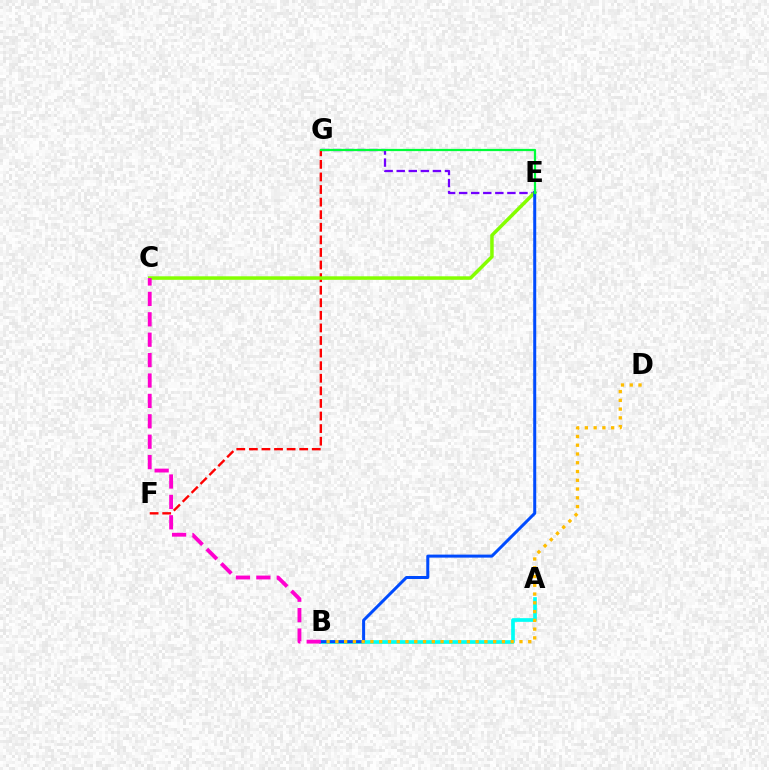{('E', 'G'): [{'color': '#7200ff', 'line_style': 'dashed', 'thickness': 1.64}, {'color': '#00ff39', 'line_style': 'solid', 'thickness': 1.61}], ('F', 'G'): [{'color': '#ff0000', 'line_style': 'dashed', 'thickness': 1.71}], ('A', 'B'): [{'color': '#00fff6', 'line_style': 'solid', 'thickness': 2.66}], ('C', 'E'): [{'color': '#84ff00', 'line_style': 'solid', 'thickness': 2.53}], ('B', 'E'): [{'color': '#004bff', 'line_style': 'solid', 'thickness': 2.17}], ('B', 'D'): [{'color': '#ffbd00', 'line_style': 'dotted', 'thickness': 2.38}], ('B', 'C'): [{'color': '#ff00cf', 'line_style': 'dashed', 'thickness': 2.77}]}